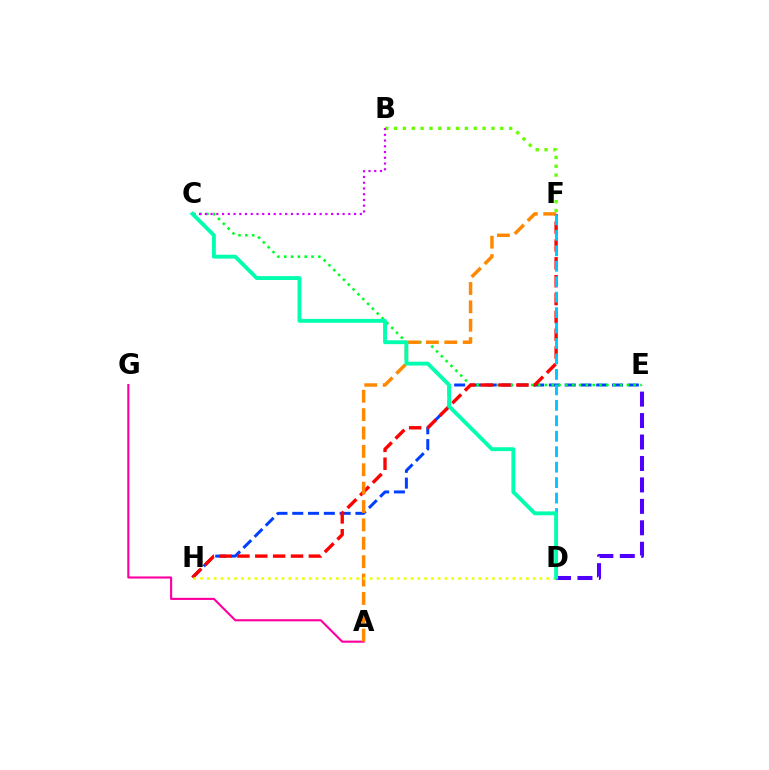{('E', 'H'): [{'color': '#003fff', 'line_style': 'dashed', 'thickness': 2.15}], ('D', 'E'): [{'color': '#4f00ff', 'line_style': 'dashed', 'thickness': 2.91}], ('C', 'E'): [{'color': '#00ff27', 'line_style': 'dotted', 'thickness': 1.85}], ('A', 'G'): [{'color': '#ff00a0', 'line_style': 'solid', 'thickness': 1.54}], ('B', 'F'): [{'color': '#66ff00', 'line_style': 'dotted', 'thickness': 2.41}], ('F', 'H'): [{'color': '#ff0000', 'line_style': 'dashed', 'thickness': 2.43}], ('B', 'C'): [{'color': '#d600ff', 'line_style': 'dotted', 'thickness': 1.56}], ('A', 'F'): [{'color': '#ff8800', 'line_style': 'dashed', 'thickness': 2.5}], ('D', 'F'): [{'color': '#00c7ff', 'line_style': 'dashed', 'thickness': 2.1}], ('D', 'H'): [{'color': '#eeff00', 'line_style': 'dotted', 'thickness': 1.84}], ('C', 'D'): [{'color': '#00ffaf', 'line_style': 'solid', 'thickness': 2.79}]}